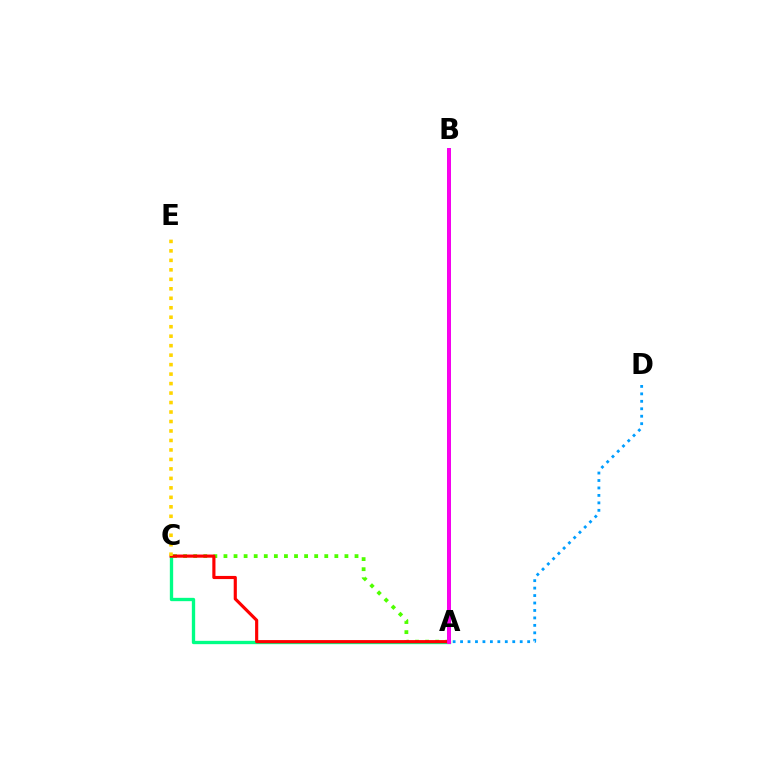{('A', 'B'): [{'color': '#3700ff', 'line_style': 'solid', 'thickness': 2.62}, {'color': '#ff00ed', 'line_style': 'solid', 'thickness': 2.78}], ('A', 'C'): [{'color': '#4fff00', 'line_style': 'dotted', 'thickness': 2.74}, {'color': '#00ff86', 'line_style': 'solid', 'thickness': 2.4}, {'color': '#ff0000', 'line_style': 'solid', 'thickness': 2.27}], ('A', 'D'): [{'color': '#009eff', 'line_style': 'dotted', 'thickness': 2.03}], ('C', 'E'): [{'color': '#ffd500', 'line_style': 'dotted', 'thickness': 2.58}]}